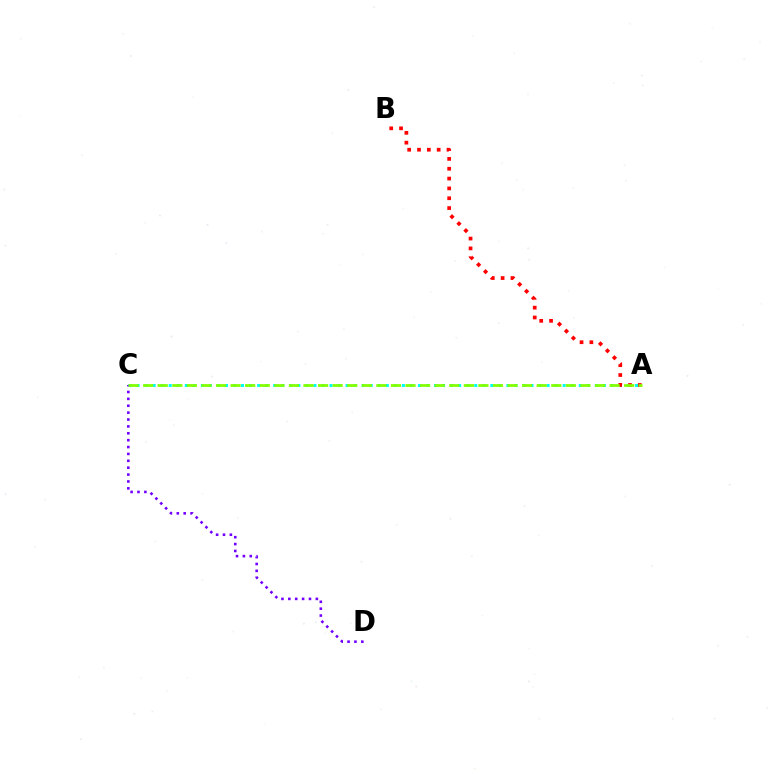{('A', 'C'): [{'color': '#00fff6', 'line_style': 'dotted', 'thickness': 2.18}, {'color': '#84ff00', 'line_style': 'dashed', 'thickness': 1.98}], ('C', 'D'): [{'color': '#7200ff', 'line_style': 'dotted', 'thickness': 1.87}], ('A', 'B'): [{'color': '#ff0000', 'line_style': 'dotted', 'thickness': 2.67}]}